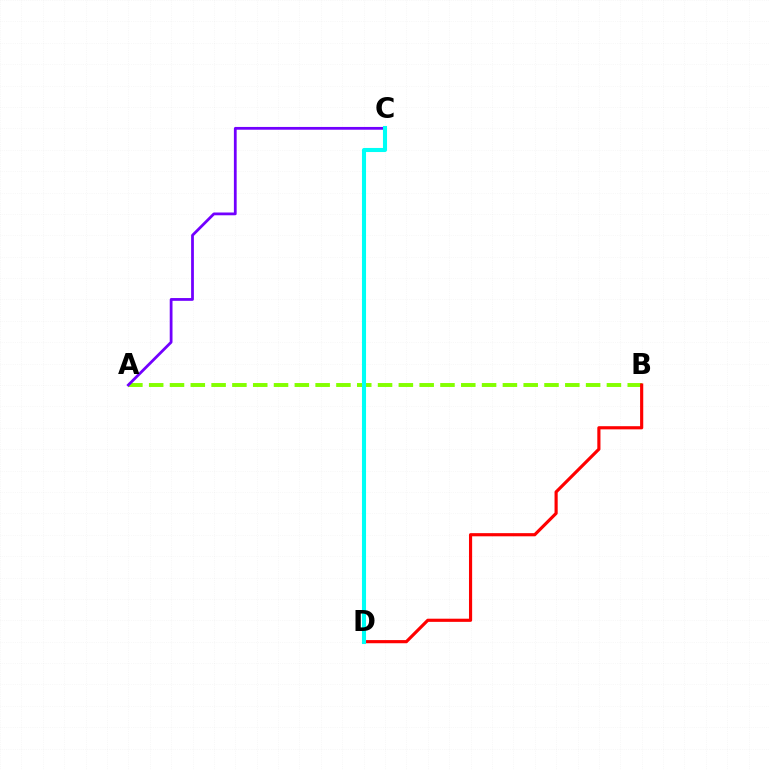{('A', 'B'): [{'color': '#84ff00', 'line_style': 'dashed', 'thickness': 2.83}], ('B', 'D'): [{'color': '#ff0000', 'line_style': 'solid', 'thickness': 2.27}], ('A', 'C'): [{'color': '#7200ff', 'line_style': 'solid', 'thickness': 2.0}], ('C', 'D'): [{'color': '#00fff6', 'line_style': 'solid', 'thickness': 2.94}]}